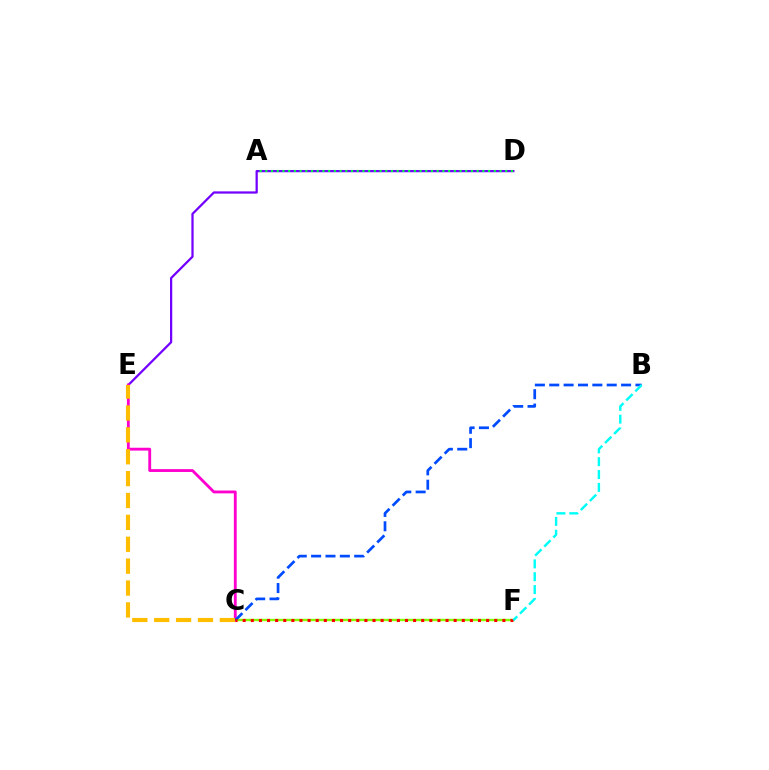{('D', 'E'): [{'color': '#7200ff', 'line_style': 'solid', 'thickness': 1.61}], ('C', 'F'): [{'color': '#84ff00', 'line_style': 'solid', 'thickness': 1.75}, {'color': '#ff0000', 'line_style': 'dotted', 'thickness': 2.2}], ('C', 'E'): [{'color': '#ff00cf', 'line_style': 'solid', 'thickness': 2.05}, {'color': '#ffbd00', 'line_style': 'dashed', 'thickness': 2.97}], ('B', 'C'): [{'color': '#004bff', 'line_style': 'dashed', 'thickness': 1.95}], ('A', 'D'): [{'color': '#00ff39', 'line_style': 'dotted', 'thickness': 1.55}], ('B', 'F'): [{'color': '#00fff6', 'line_style': 'dashed', 'thickness': 1.75}]}